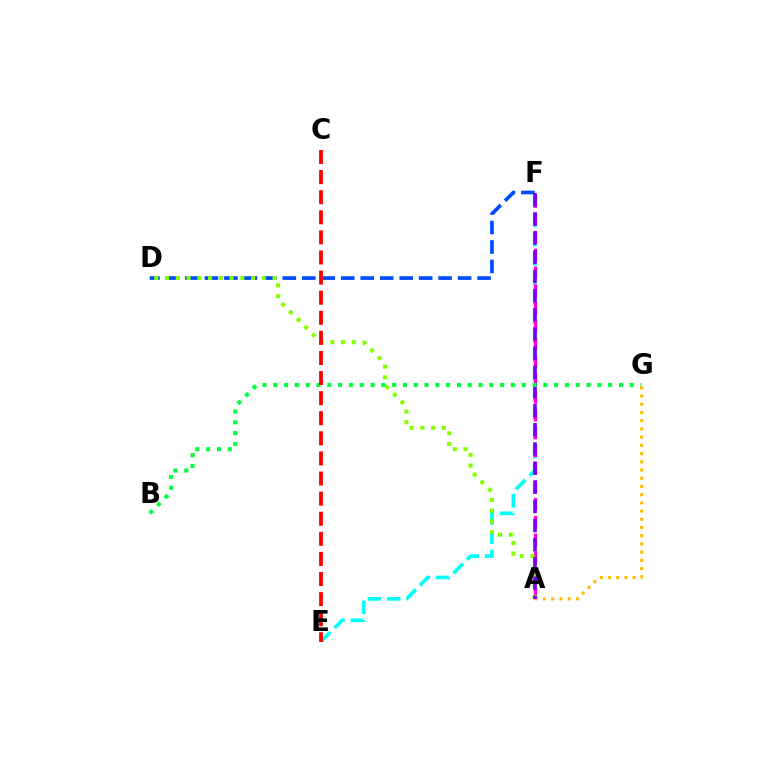{('E', 'F'): [{'color': '#00fff6', 'line_style': 'dashed', 'thickness': 2.62}], ('A', 'F'): [{'color': '#ff00cf', 'line_style': 'dashed', 'thickness': 2.42}, {'color': '#7200ff', 'line_style': 'dashed', 'thickness': 2.6}], ('D', 'F'): [{'color': '#004bff', 'line_style': 'dashed', 'thickness': 2.65}], ('A', 'D'): [{'color': '#84ff00', 'line_style': 'dotted', 'thickness': 2.92}], ('A', 'G'): [{'color': '#ffbd00', 'line_style': 'dotted', 'thickness': 2.23}], ('B', 'G'): [{'color': '#00ff39', 'line_style': 'dotted', 'thickness': 2.93}], ('C', 'E'): [{'color': '#ff0000', 'line_style': 'dashed', 'thickness': 2.73}]}